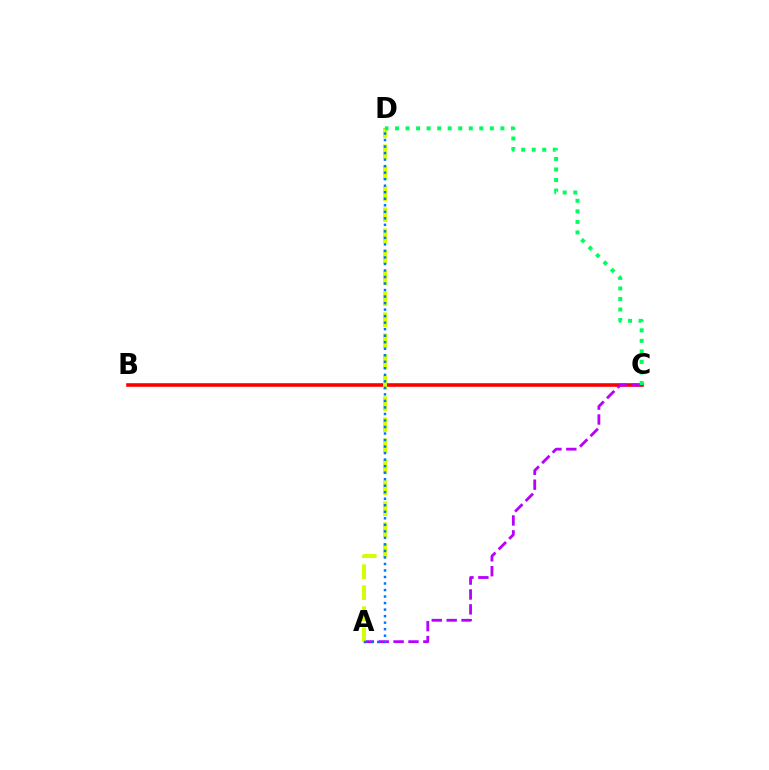{('B', 'C'): [{'color': '#ff0000', 'line_style': 'solid', 'thickness': 2.61}], ('A', 'C'): [{'color': '#b900ff', 'line_style': 'dashed', 'thickness': 2.02}], ('A', 'D'): [{'color': '#d1ff00', 'line_style': 'dashed', 'thickness': 2.85}, {'color': '#0074ff', 'line_style': 'dotted', 'thickness': 1.77}], ('C', 'D'): [{'color': '#00ff5c', 'line_style': 'dotted', 'thickness': 2.86}]}